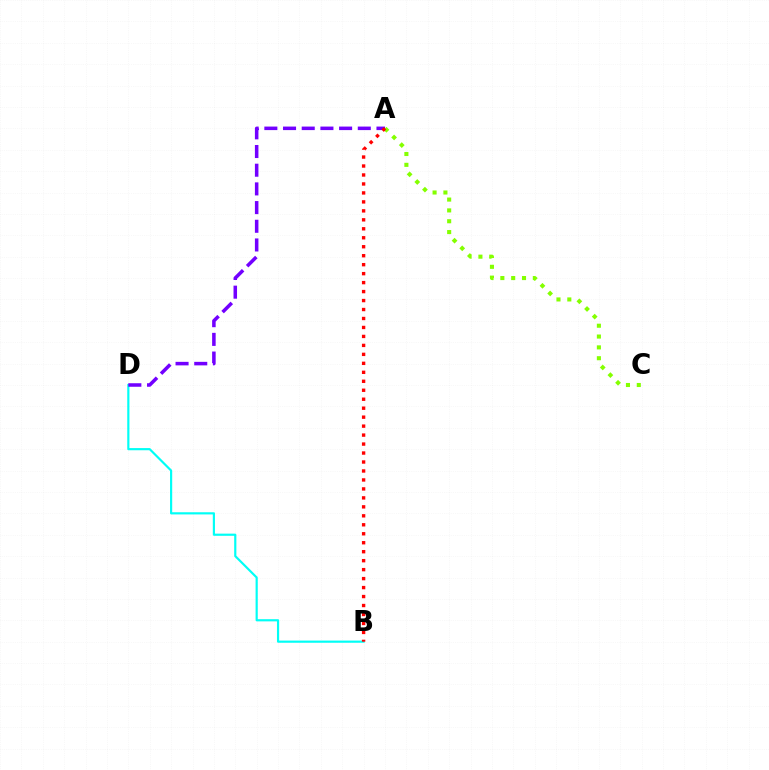{('B', 'D'): [{'color': '#00fff6', 'line_style': 'solid', 'thickness': 1.57}], ('A', 'D'): [{'color': '#7200ff', 'line_style': 'dashed', 'thickness': 2.54}], ('A', 'C'): [{'color': '#84ff00', 'line_style': 'dotted', 'thickness': 2.94}], ('A', 'B'): [{'color': '#ff0000', 'line_style': 'dotted', 'thickness': 2.44}]}